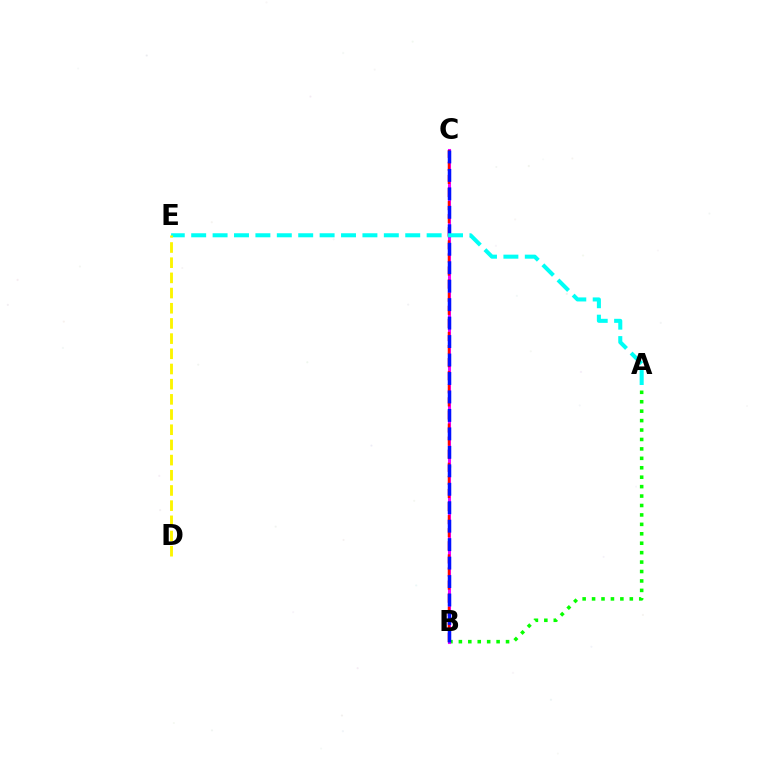{('A', 'B'): [{'color': '#08ff00', 'line_style': 'dotted', 'thickness': 2.56}], ('B', 'C'): [{'color': '#ee00ff', 'line_style': 'solid', 'thickness': 2.21}, {'color': '#ff0000', 'line_style': 'dashed', 'thickness': 1.78}, {'color': '#0010ff', 'line_style': 'dashed', 'thickness': 2.51}], ('A', 'E'): [{'color': '#00fff6', 'line_style': 'dashed', 'thickness': 2.91}], ('D', 'E'): [{'color': '#fcf500', 'line_style': 'dashed', 'thickness': 2.06}]}